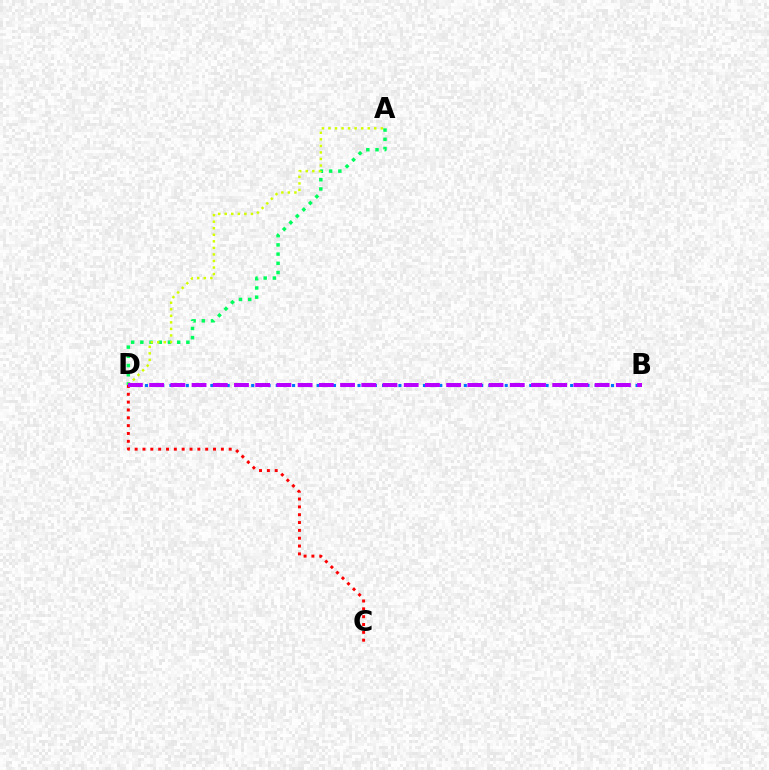{('A', 'D'): [{'color': '#00ff5c', 'line_style': 'dotted', 'thickness': 2.5}, {'color': '#d1ff00', 'line_style': 'dotted', 'thickness': 1.78}], ('B', 'D'): [{'color': '#0074ff', 'line_style': 'dotted', 'thickness': 2.22}, {'color': '#b900ff', 'line_style': 'dashed', 'thickness': 2.88}], ('C', 'D'): [{'color': '#ff0000', 'line_style': 'dotted', 'thickness': 2.13}]}